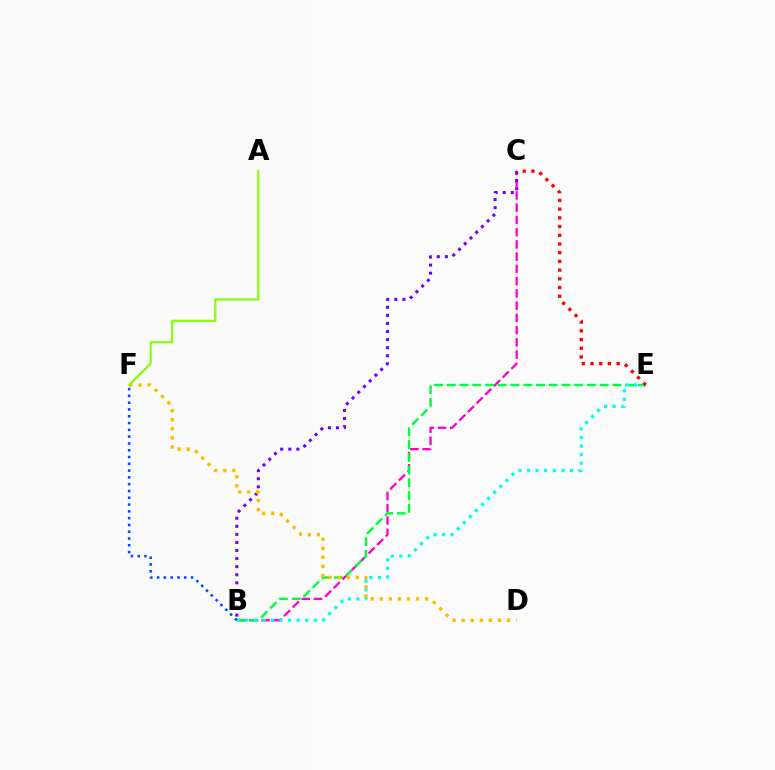{('B', 'C'): [{'color': '#ff00cf', 'line_style': 'dashed', 'thickness': 1.66}, {'color': '#7200ff', 'line_style': 'dotted', 'thickness': 2.19}], ('B', 'E'): [{'color': '#00ff39', 'line_style': 'dashed', 'thickness': 1.73}, {'color': '#00fff6', 'line_style': 'dotted', 'thickness': 2.33}], ('C', 'E'): [{'color': '#ff0000', 'line_style': 'dotted', 'thickness': 2.37}], ('D', 'F'): [{'color': '#ffbd00', 'line_style': 'dotted', 'thickness': 2.47}], ('B', 'F'): [{'color': '#004bff', 'line_style': 'dotted', 'thickness': 1.85}], ('A', 'F'): [{'color': '#84ff00', 'line_style': 'solid', 'thickness': 1.54}]}